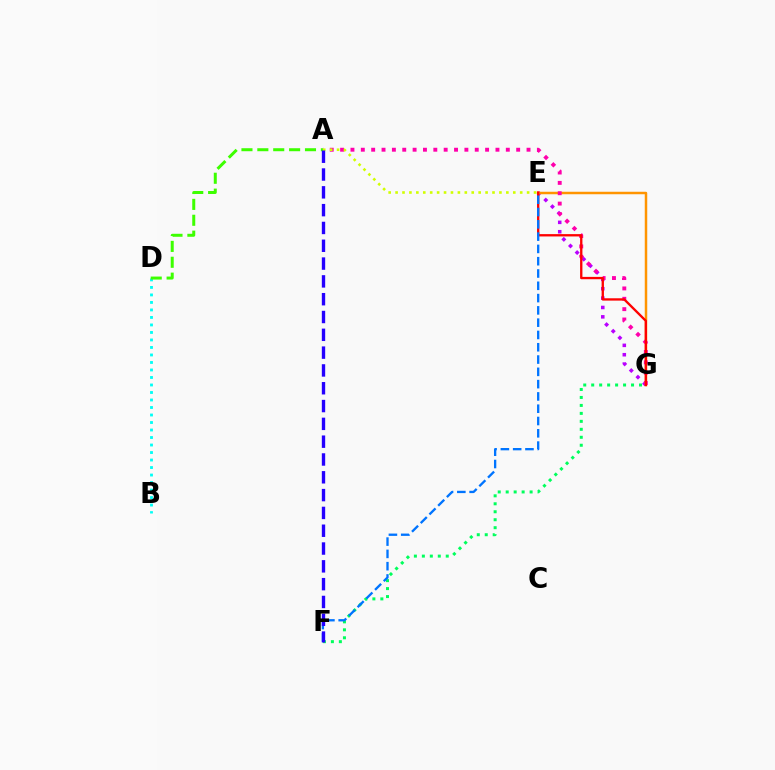{('B', 'D'): [{'color': '#00fff6', 'line_style': 'dotted', 'thickness': 2.04}], ('E', 'G'): [{'color': '#b900ff', 'line_style': 'dotted', 'thickness': 2.55}, {'color': '#ff9400', 'line_style': 'solid', 'thickness': 1.79}, {'color': '#ff0000', 'line_style': 'solid', 'thickness': 1.68}], ('F', 'G'): [{'color': '#00ff5c', 'line_style': 'dotted', 'thickness': 2.16}], ('A', 'G'): [{'color': '#ff00ac', 'line_style': 'dotted', 'thickness': 2.81}], ('A', 'E'): [{'color': '#d1ff00', 'line_style': 'dotted', 'thickness': 1.88}], ('A', 'D'): [{'color': '#3dff00', 'line_style': 'dashed', 'thickness': 2.16}], ('E', 'F'): [{'color': '#0074ff', 'line_style': 'dashed', 'thickness': 1.67}], ('A', 'F'): [{'color': '#2500ff', 'line_style': 'dashed', 'thickness': 2.42}]}